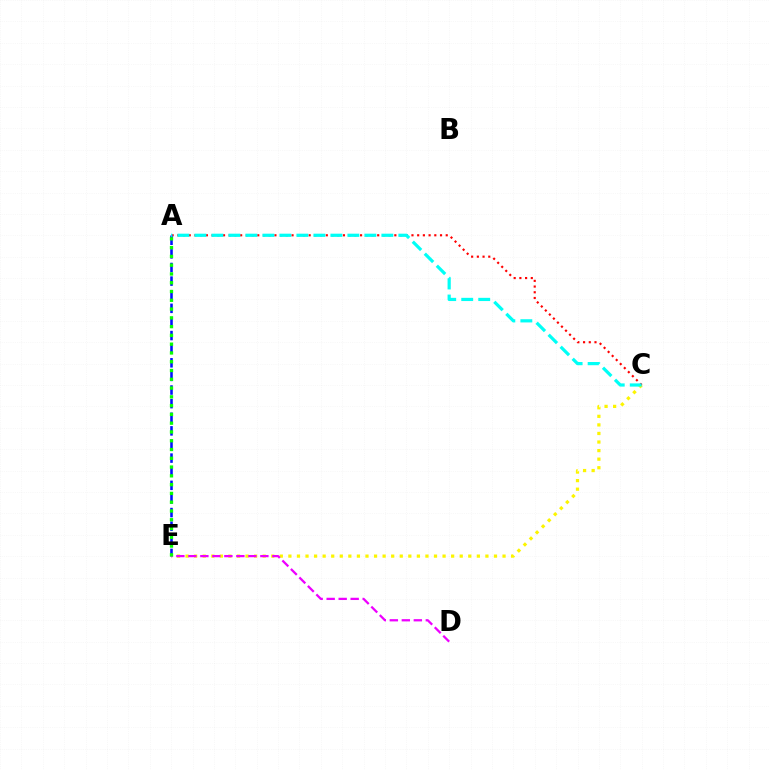{('C', 'E'): [{'color': '#fcf500', 'line_style': 'dotted', 'thickness': 2.33}], ('A', 'C'): [{'color': '#ff0000', 'line_style': 'dotted', 'thickness': 1.55}, {'color': '#00fff6', 'line_style': 'dashed', 'thickness': 2.31}], ('A', 'E'): [{'color': '#0010ff', 'line_style': 'dashed', 'thickness': 1.85}, {'color': '#08ff00', 'line_style': 'dotted', 'thickness': 2.38}], ('D', 'E'): [{'color': '#ee00ff', 'line_style': 'dashed', 'thickness': 1.63}]}